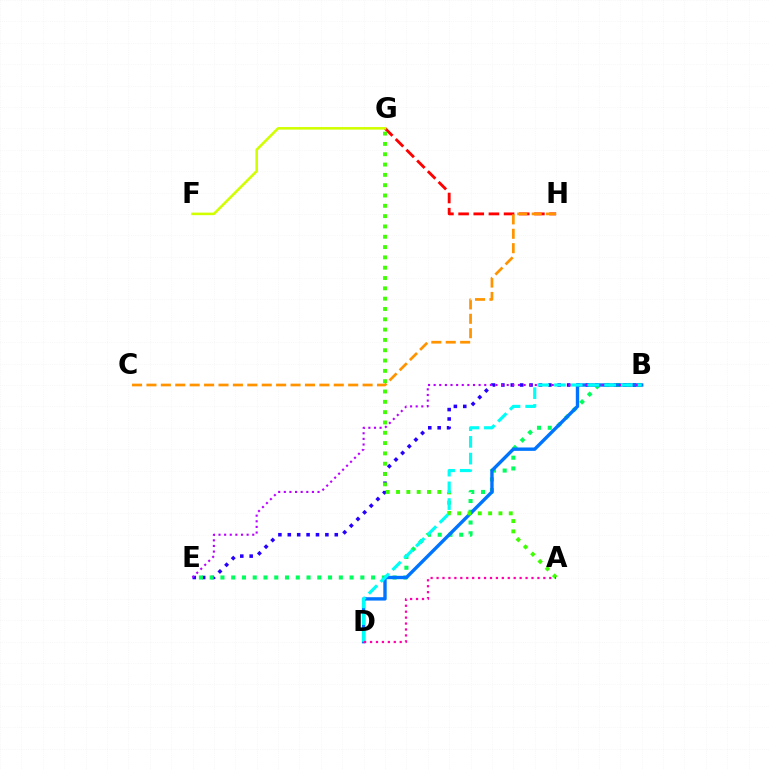{('G', 'H'): [{'color': '#ff0000', 'line_style': 'dashed', 'thickness': 2.06}], ('B', 'E'): [{'color': '#2500ff', 'line_style': 'dotted', 'thickness': 2.55}, {'color': '#00ff5c', 'line_style': 'dotted', 'thickness': 2.92}, {'color': '#b900ff', 'line_style': 'dotted', 'thickness': 1.53}], ('B', 'D'): [{'color': '#0074ff', 'line_style': 'solid', 'thickness': 2.43}, {'color': '#00fff6', 'line_style': 'dashed', 'thickness': 2.27}], ('F', 'G'): [{'color': '#d1ff00', 'line_style': 'solid', 'thickness': 1.85}], ('A', 'G'): [{'color': '#3dff00', 'line_style': 'dotted', 'thickness': 2.8}], ('C', 'H'): [{'color': '#ff9400', 'line_style': 'dashed', 'thickness': 1.96}], ('A', 'D'): [{'color': '#ff00ac', 'line_style': 'dotted', 'thickness': 1.61}]}